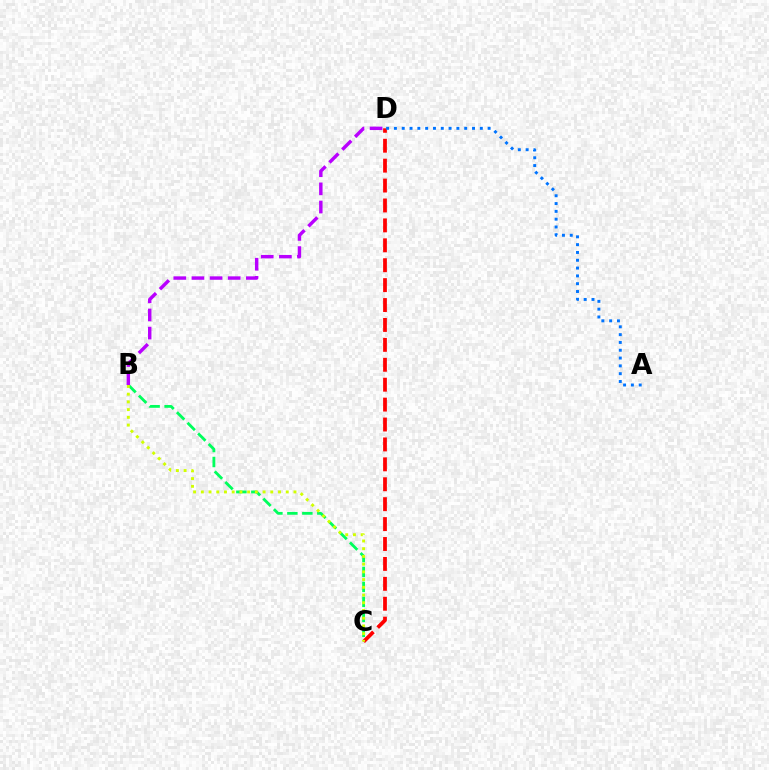{('B', 'C'): [{'color': '#00ff5c', 'line_style': 'dashed', 'thickness': 2.03}, {'color': '#d1ff00', 'line_style': 'dotted', 'thickness': 2.1}], ('C', 'D'): [{'color': '#ff0000', 'line_style': 'dashed', 'thickness': 2.71}], ('B', 'D'): [{'color': '#b900ff', 'line_style': 'dashed', 'thickness': 2.46}], ('A', 'D'): [{'color': '#0074ff', 'line_style': 'dotted', 'thickness': 2.12}]}